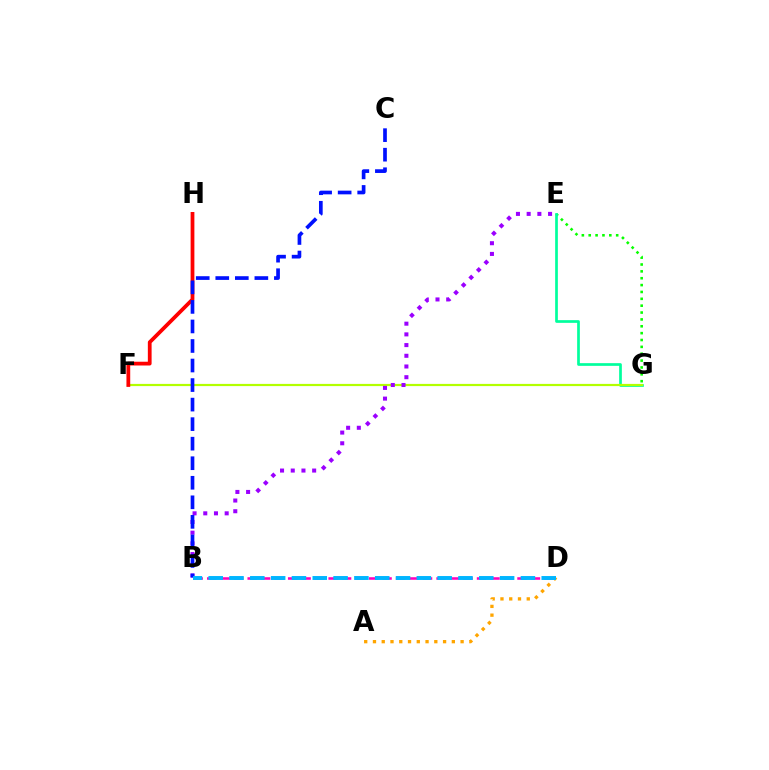{('B', 'D'): [{'color': '#ff00bd', 'line_style': 'dashed', 'thickness': 1.83}, {'color': '#00b5ff', 'line_style': 'dashed', 'thickness': 2.83}], ('A', 'D'): [{'color': '#ffa500', 'line_style': 'dotted', 'thickness': 2.38}], ('E', 'G'): [{'color': '#08ff00', 'line_style': 'dotted', 'thickness': 1.86}, {'color': '#00ff9d', 'line_style': 'solid', 'thickness': 1.94}], ('F', 'G'): [{'color': '#b3ff00', 'line_style': 'solid', 'thickness': 1.59}], ('F', 'H'): [{'color': '#ff0000', 'line_style': 'solid', 'thickness': 2.71}], ('B', 'E'): [{'color': '#9b00ff', 'line_style': 'dotted', 'thickness': 2.91}], ('B', 'C'): [{'color': '#0010ff', 'line_style': 'dashed', 'thickness': 2.65}]}